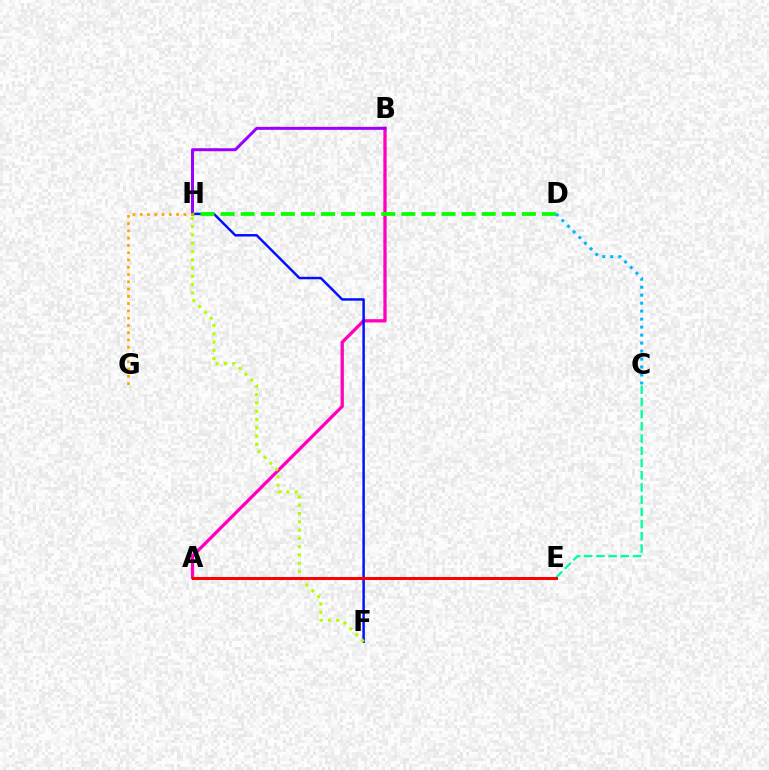{('A', 'B'): [{'color': '#ff00bd', 'line_style': 'solid', 'thickness': 2.37}], ('F', 'H'): [{'color': '#0010ff', 'line_style': 'solid', 'thickness': 1.77}, {'color': '#b3ff00', 'line_style': 'dotted', 'thickness': 2.25}], ('B', 'H'): [{'color': '#9b00ff', 'line_style': 'solid', 'thickness': 2.16}], ('C', 'E'): [{'color': '#00ff9d', 'line_style': 'dashed', 'thickness': 1.66}], ('D', 'H'): [{'color': '#08ff00', 'line_style': 'dashed', 'thickness': 2.73}], ('C', 'D'): [{'color': '#00b5ff', 'line_style': 'dotted', 'thickness': 2.17}], ('G', 'H'): [{'color': '#ffa500', 'line_style': 'dotted', 'thickness': 1.98}], ('A', 'E'): [{'color': '#ff0000', 'line_style': 'solid', 'thickness': 2.15}]}